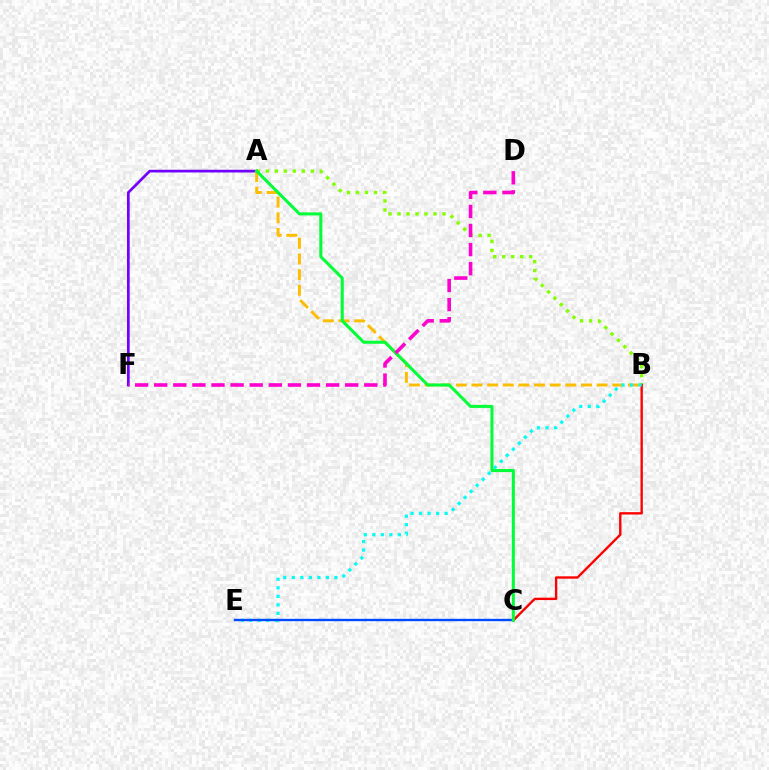{('A', 'F'): [{'color': '#7200ff', 'line_style': 'solid', 'thickness': 1.96}], ('A', 'B'): [{'color': '#ffbd00', 'line_style': 'dashed', 'thickness': 2.13}, {'color': '#84ff00', 'line_style': 'dotted', 'thickness': 2.44}], ('B', 'C'): [{'color': '#ff0000', 'line_style': 'solid', 'thickness': 1.71}], ('B', 'E'): [{'color': '#00fff6', 'line_style': 'dotted', 'thickness': 2.31}], ('C', 'E'): [{'color': '#004bff', 'line_style': 'solid', 'thickness': 1.7}], ('A', 'C'): [{'color': '#00ff39', 'line_style': 'solid', 'thickness': 2.19}], ('D', 'F'): [{'color': '#ff00cf', 'line_style': 'dashed', 'thickness': 2.59}]}